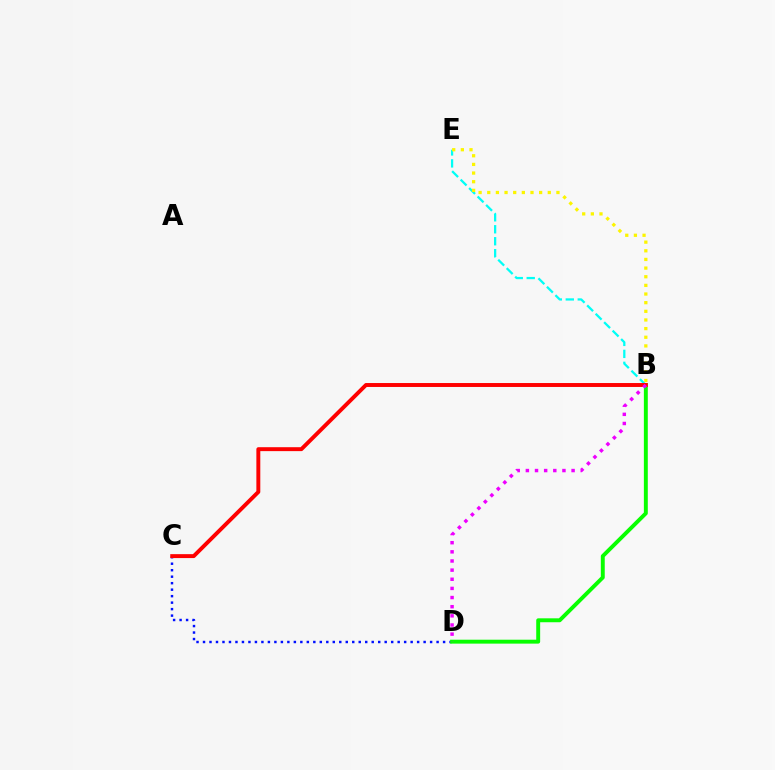{('B', 'E'): [{'color': '#00fff6', 'line_style': 'dashed', 'thickness': 1.63}, {'color': '#fcf500', 'line_style': 'dotted', 'thickness': 2.35}], ('C', 'D'): [{'color': '#0010ff', 'line_style': 'dotted', 'thickness': 1.76}], ('B', 'D'): [{'color': '#08ff00', 'line_style': 'solid', 'thickness': 2.82}, {'color': '#ee00ff', 'line_style': 'dotted', 'thickness': 2.48}], ('B', 'C'): [{'color': '#ff0000', 'line_style': 'solid', 'thickness': 2.83}]}